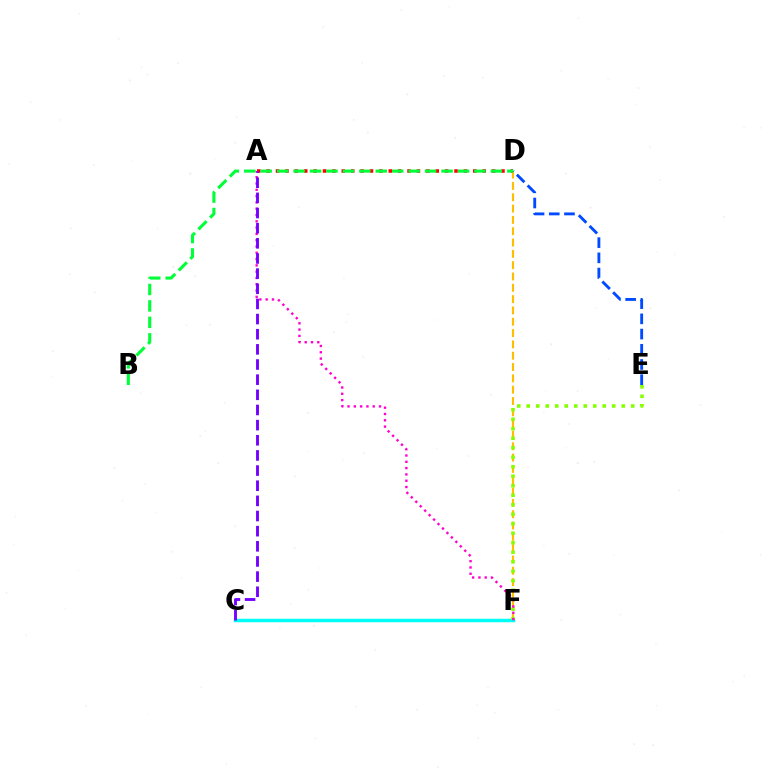{('A', 'D'): [{'color': '#ff0000', 'line_style': 'dotted', 'thickness': 2.55}], ('C', 'F'): [{'color': '#00fff6', 'line_style': 'solid', 'thickness': 2.5}], ('D', 'F'): [{'color': '#ffbd00', 'line_style': 'dashed', 'thickness': 1.54}], ('B', 'D'): [{'color': '#00ff39', 'line_style': 'dashed', 'thickness': 2.23}], ('E', 'F'): [{'color': '#84ff00', 'line_style': 'dotted', 'thickness': 2.58}], ('D', 'E'): [{'color': '#004bff', 'line_style': 'dashed', 'thickness': 2.07}], ('A', 'F'): [{'color': '#ff00cf', 'line_style': 'dotted', 'thickness': 1.71}], ('A', 'C'): [{'color': '#7200ff', 'line_style': 'dashed', 'thickness': 2.06}]}